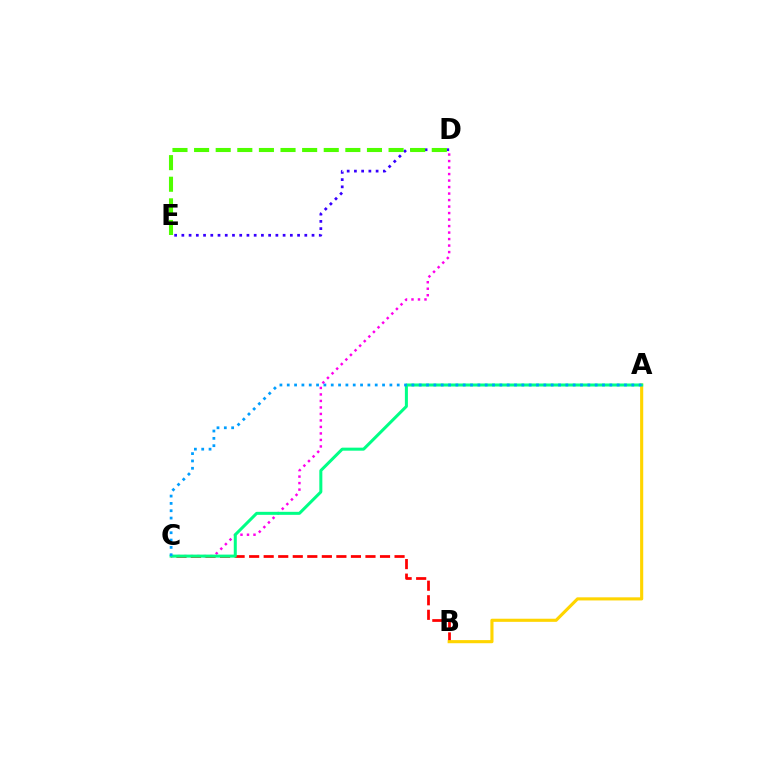{('C', 'D'): [{'color': '#ff00ed', 'line_style': 'dotted', 'thickness': 1.77}], ('B', 'C'): [{'color': '#ff0000', 'line_style': 'dashed', 'thickness': 1.98}], ('D', 'E'): [{'color': '#3700ff', 'line_style': 'dotted', 'thickness': 1.96}, {'color': '#4fff00', 'line_style': 'dashed', 'thickness': 2.94}], ('A', 'B'): [{'color': '#ffd500', 'line_style': 'solid', 'thickness': 2.25}], ('A', 'C'): [{'color': '#00ff86', 'line_style': 'solid', 'thickness': 2.17}, {'color': '#009eff', 'line_style': 'dotted', 'thickness': 1.99}]}